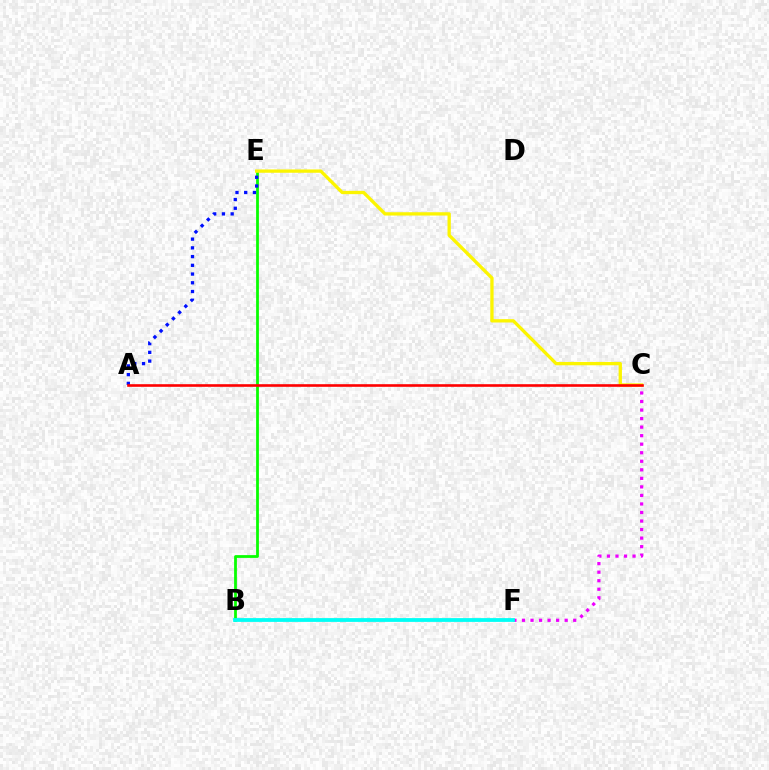{('B', 'E'): [{'color': '#08ff00', 'line_style': 'solid', 'thickness': 2.0}], ('C', 'F'): [{'color': '#ee00ff', 'line_style': 'dotted', 'thickness': 2.32}], ('A', 'E'): [{'color': '#0010ff', 'line_style': 'dotted', 'thickness': 2.37}], ('C', 'E'): [{'color': '#fcf500', 'line_style': 'solid', 'thickness': 2.38}], ('A', 'C'): [{'color': '#ff0000', 'line_style': 'solid', 'thickness': 1.88}], ('B', 'F'): [{'color': '#00fff6', 'line_style': 'solid', 'thickness': 2.73}]}